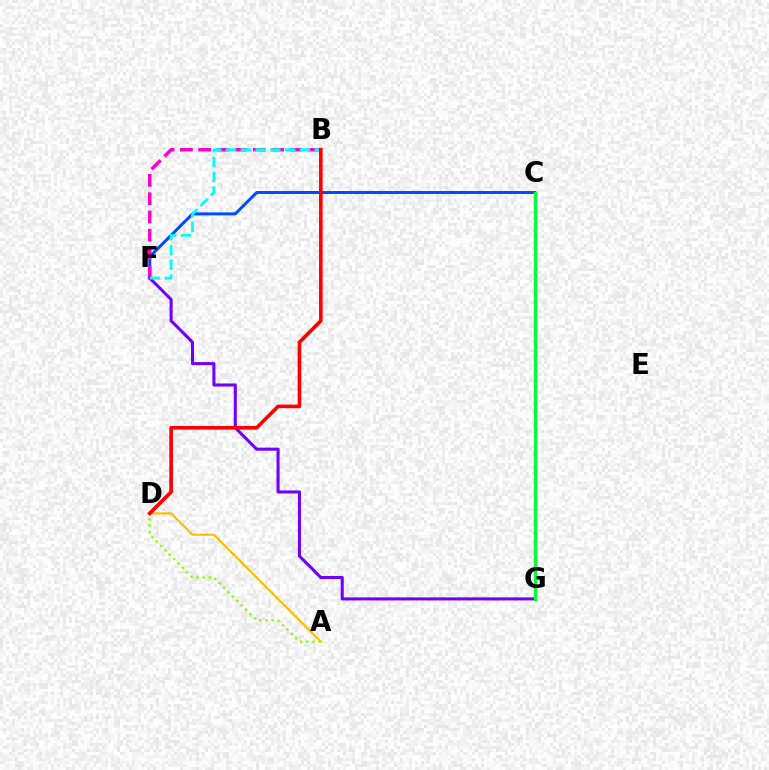{('A', 'D'): [{'color': '#ffbd00', 'line_style': 'solid', 'thickness': 1.54}, {'color': '#84ff00', 'line_style': 'dotted', 'thickness': 1.69}], ('C', 'F'): [{'color': '#004bff', 'line_style': 'solid', 'thickness': 2.15}], ('B', 'F'): [{'color': '#ff00cf', 'line_style': 'dashed', 'thickness': 2.48}, {'color': '#00fff6', 'line_style': 'dashed', 'thickness': 2.01}], ('F', 'G'): [{'color': '#7200ff', 'line_style': 'solid', 'thickness': 2.21}], ('C', 'G'): [{'color': '#00ff39', 'line_style': 'solid', 'thickness': 2.43}], ('B', 'D'): [{'color': '#ff0000', 'line_style': 'solid', 'thickness': 2.6}]}